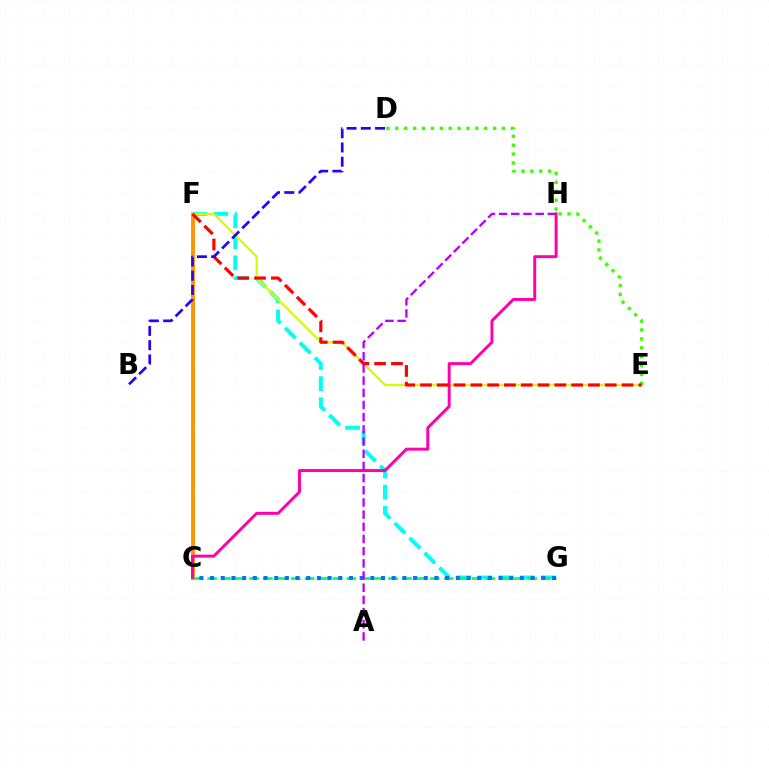{('C', 'F'): [{'color': '#ff9400', 'line_style': 'solid', 'thickness': 2.78}], ('F', 'G'): [{'color': '#00fff6', 'line_style': 'dashed', 'thickness': 2.87}], ('C', 'G'): [{'color': '#00ff5c', 'line_style': 'dashed', 'thickness': 1.89}, {'color': '#0074ff', 'line_style': 'dotted', 'thickness': 2.9}], ('E', 'F'): [{'color': '#d1ff00', 'line_style': 'solid', 'thickness': 1.63}, {'color': '#ff0000', 'line_style': 'dashed', 'thickness': 2.28}], ('C', 'H'): [{'color': '#ff00ac', 'line_style': 'solid', 'thickness': 2.13}], ('D', 'E'): [{'color': '#3dff00', 'line_style': 'dotted', 'thickness': 2.42}], ('B', 'D'): [{'color': '#2500ff', 'line_style': 'dashed', 'thickness': 1.93}], ('A', 'H'): [{'color': '#b900ff', 'line_style': 'dashed', 'thickness': 1.65}]}